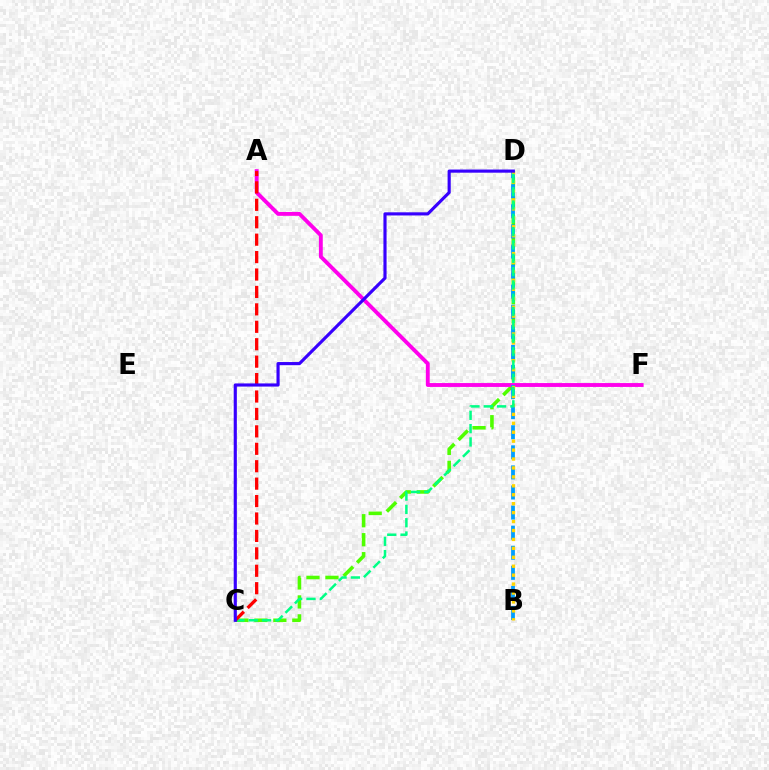{('C', 'D'): [{'color': '#4fff00', 'line_style': 'dashed', 'thickness': 2.58}, {'color': '#00ff86', 'line_style': 'dashed', 'thickness': 1.81}, {'color': '#3700ff', 'line_style': 'solid', 'thickness': 2.26}], ('A', 'F'): [{'color': '#ff00ed', 'line_style': 'solid', 'thickness': 2.79}], ('B', 'D'): [{'color': '#009eff', 'line_style': 'dashed', 'thickness': 2.73}, {'color': '#ffd500', 'line_style': 'dotted', 'thickness': 2.43}], ('A', 'C'): [{'color': '#ff0000', 'line_style': 'dashed', 'thickness': 2.37}]}